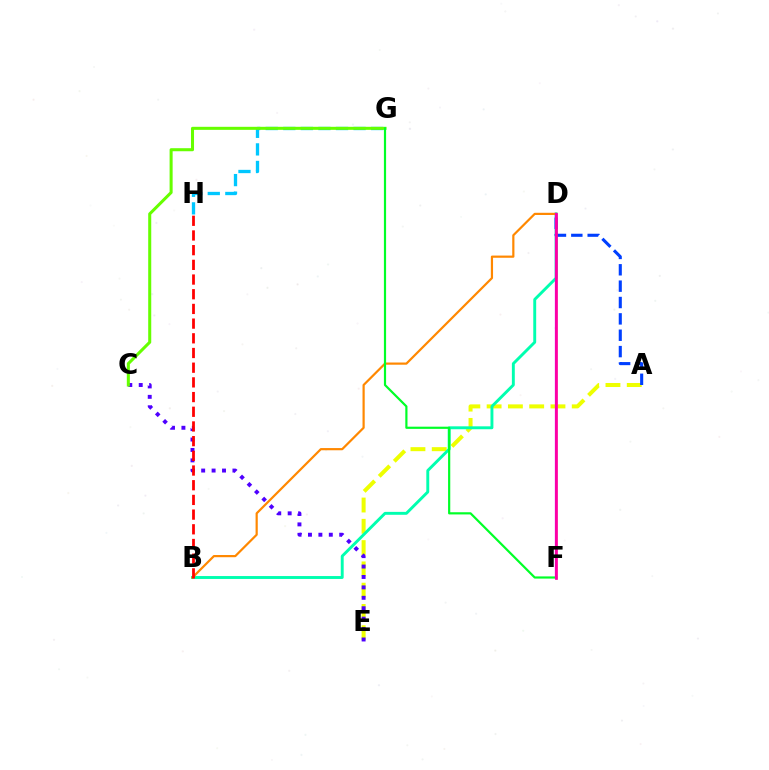{('A', 'E'): [{'color': '#eeff00', 'line_style': 'dashed', 'thickness': 2.89}], ('G', 'H'): [{'color': '#00c7ff', 'line_style': 'dashed', 'thickness': 2.39}], ('B', 'D'): [{'color': '#00ffaf', 'line_style': 'solid', 'thickness': 2.09}, {'color': '#ff8800', 'line_style': 'solid', 'thickness': 1.58}], ('C', 'E'): [{'color': '#4f00ff', 'line_style': 'dotted', 'thickness': 2.83}], ('B', 'H'): [{'color': '#ff0000', 'line_style': 'dashed', 'thickness': 2.0}], ('A', 'D'): [{'color': '#003fff', 'line_style': 'dashed', 'thickness': 2.22}], ('C', 'G'): [{'color': '#66ff00', 'line_style': 'solid', 'thickness': 2.19}], ('F', 'G'): [{'color': '#00ff27', 'line_style': 'solid', 'thickness': 1.58}], ('D', 'F'): [{'color': '#d600ff', 'line_style': 'solid', 'thickness': 1.63}, {'color': '#ff00a0', 'line_style': 'solid', 'thickness': 1.94}]}